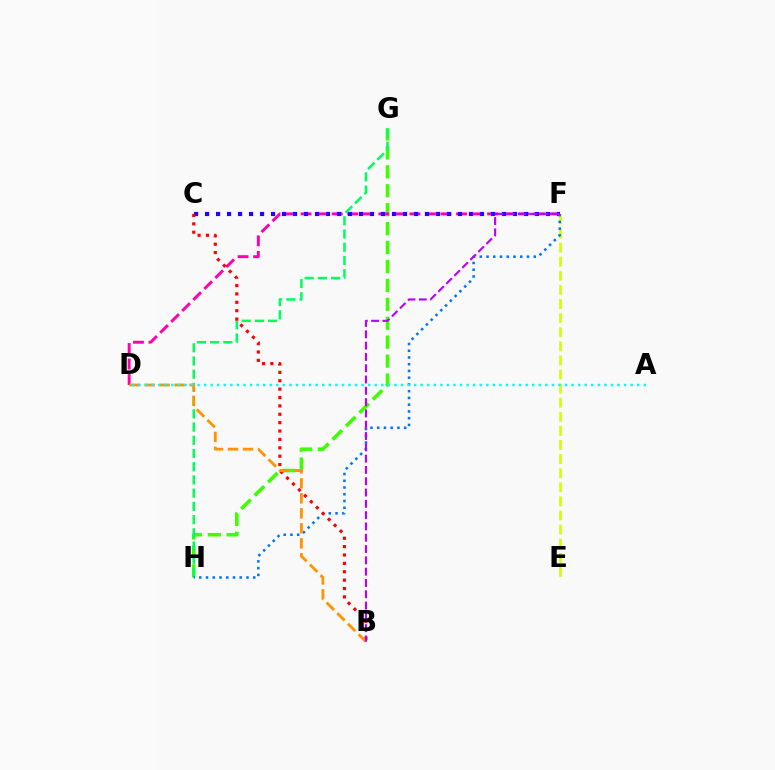{('G', 'H'): [{'color': '#3dff00', 'line_style': 'dashed', 'thickness': 2.57}, {'color': '#00ff5c', 'line_style': 'dashed', 'thickness': 1.8}], ('D', 'F'): [{'color': '#ff00ac', 'line_style': 'dashed', 'thickness': 2.11}], ('E', 'F'): [{'color': '#d1ff00', 'line_style': 'dashed', 'thickness': 1.92}], ('C', 'F'): [{'color': '#2500ff', 'line_style': 'dotted', 'thickness': 2.99}], ('F', 'H'): [{'color': '#0074ff', 'line_style': 'dotted', 'thickness': 1.83}], ('B', 'C'): [{'color': '#ff0000', 'line_style': 'dotted', 'thickness': 2.28}], ('B', 'D'): [{'color': '#ff9400', 'line_style': 'dashed', 'thickness': 2.04}], ('A', 'D'): [{'color': '#00fff6', 'line_style': 'dotted', 'thickness': 1.78}], ('B', 'F'): [{'color': '#b900ff', 'line_style': 'dashed', 'thickness': 1.54}]}